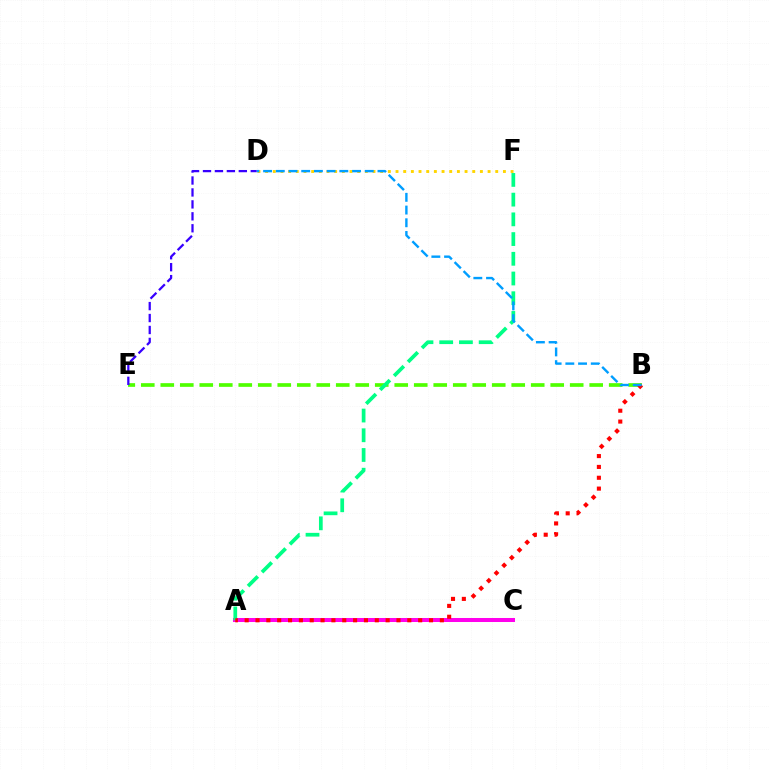{('B', 'E'): [{'color': '#4fff00', 'line_style': 'dashed', 'thickness': 2.65}], ('A', 'C'): [{'color': '#ff00ed', 'line_style': 'solid', 'thickness': 2.89}], ('A', 'F'): [{'color': '#00ff86', 'line_style': 'dashed', 'thickness': 2.68}], ('D', 'F'): [{'color': '#ffd500', 'line_style': 'dotted', 'thickness': 2.08}], ('A', 'B'): [{'color': '#ff0000', 'line_style': 'dotted', 'thickness': 2.95}], ('B', 'D'): [{'color': '#009eff', 'line_style': 'dashed', 'thickness': 1.73}], ('D', 'E'): [{'color': '#3700ff', 'line_style': 'dashed', 'thickness': 1.62}]}